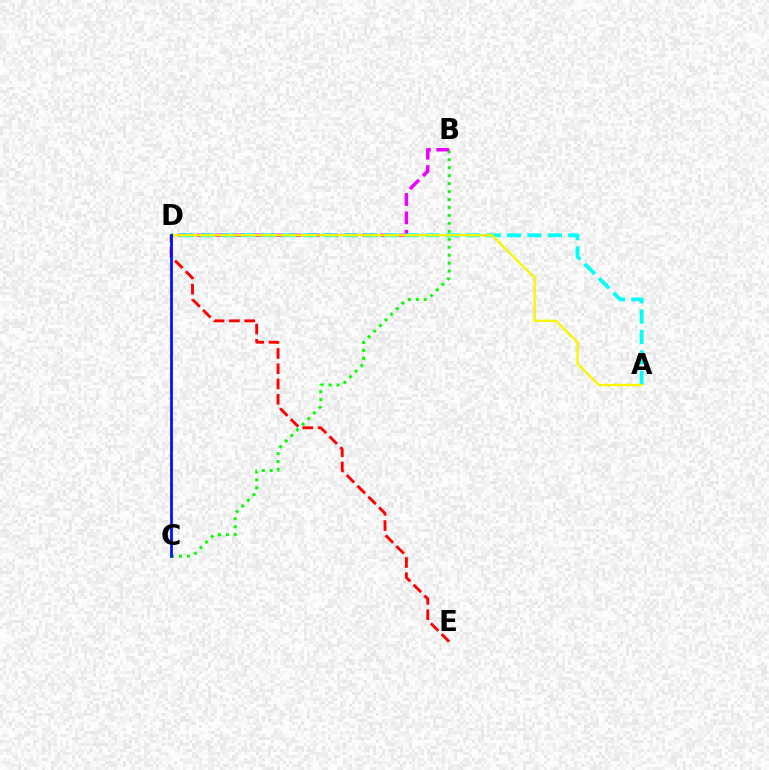{('B', 'C'): [{'color': '#08ff00', 'line_style': 'dotted', 'thickness': 2.16}], ('B', 'D'): [{'color': '#ee00ff', 'line_style': 'dashed', 'thickness': 2.5}], ('A', 'D'): [{'color': '#00fff6', 'line_style': 'dashed', 'thickness': 2.78}, {'color': '#fcf500', 'line_style': 'solid', 'thickness': 1.67}], ('D', 'E'): [{'color': '#ff0000', 'line_style': 'dashed', 'thickness': 2.07}], ('C', 'D'): [{'color': '#0010ff', 'line_style': 'solid', 'thickness': 1.98}]}